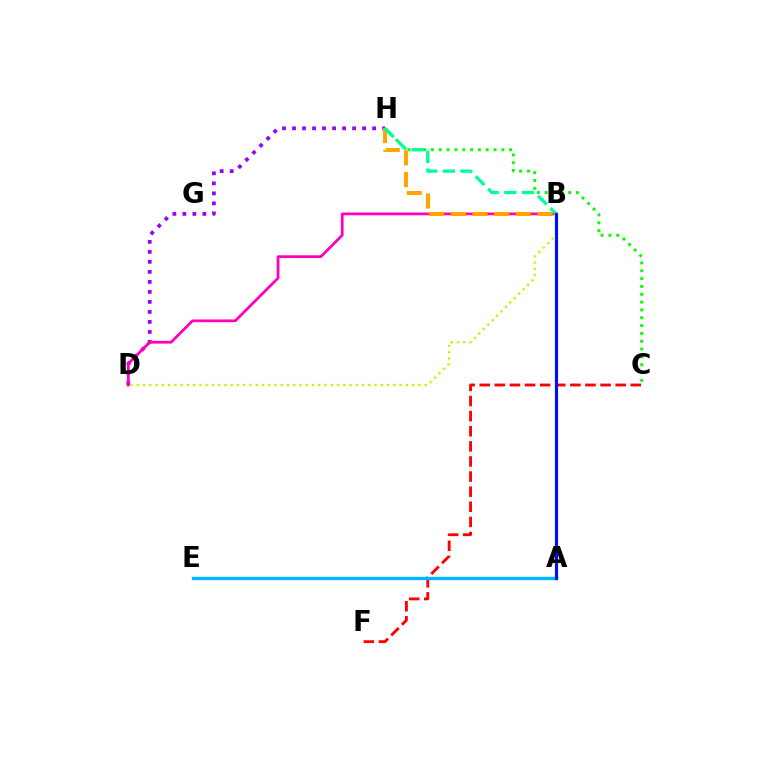{('C', 'F'): [{'color': '#ff0000', 'line_style': 'dashed', 'thickness': 2.05}], ('D', 'H'): [{'color': '#9b00ff', 'line_style': 'dotted', 'thickness': 2.72}], ('B', 'D'): [{'color': '#ff00bd', 'line_style': 'solid', 'thickness': 1.98}, {'color': '#b3ff00', 'line_style': 'dotted', 'thickness': 1.7}], ('C', 'H'): [{'color': '#08ff00', 'line_style': 'dotted', 'thickness': 2.13}], ('B', 'H'): [{'color': '#ffa500', 'line_style': 'dashed', 'thickness': 2.95}, {'color': '#00ff9d', 'line_style': 'dashed', 'thickness': 2.39}], ('A', 'E'): [{'color': '#00b5ff', 'line_style': 'solid', 'thickness': 2.42}], ('A', 'B'): [{'color': '#0010ff', 'line_style': 'solid', 'thickness': 2.27}]}